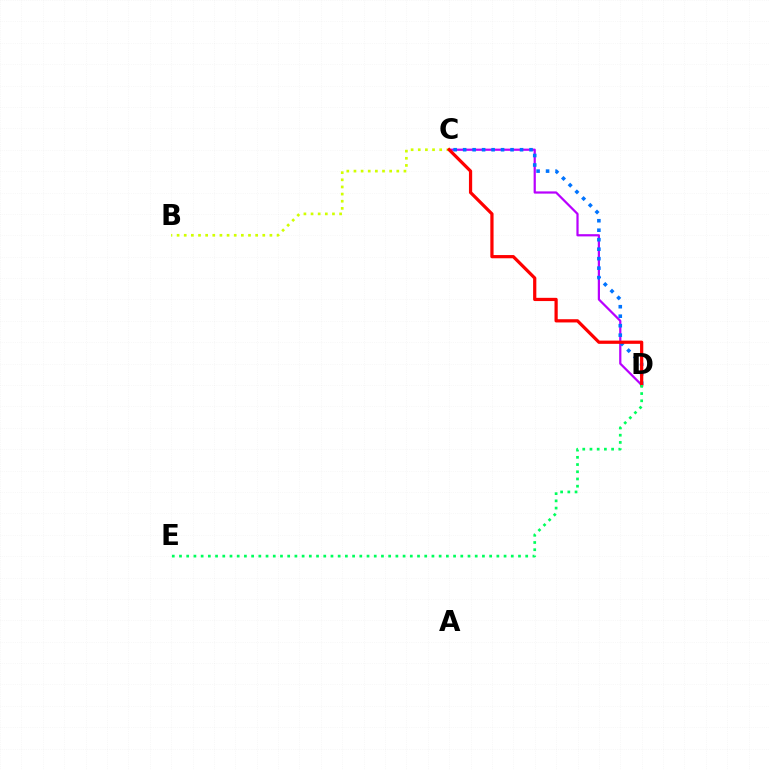{('C', 'D'): [{'color': '#b900ff', 'line_style': 'solid', 'thickness': 1.6}, {'color': '#0074ff', 'line_style': 'dotted', 'thickness': 2.58}, {'color': '#ff0000', 'line_style': 'solid', 'thickness': 2.32}], ('B', 'C'): [{'color': '#d1ff00', 'line_style': 'dotted', 'thickness': 1.94}], ('D', 'E'): [{'color': '#00ff5c', 'line_style': 'dotted', 'thickness': 1.96}]}